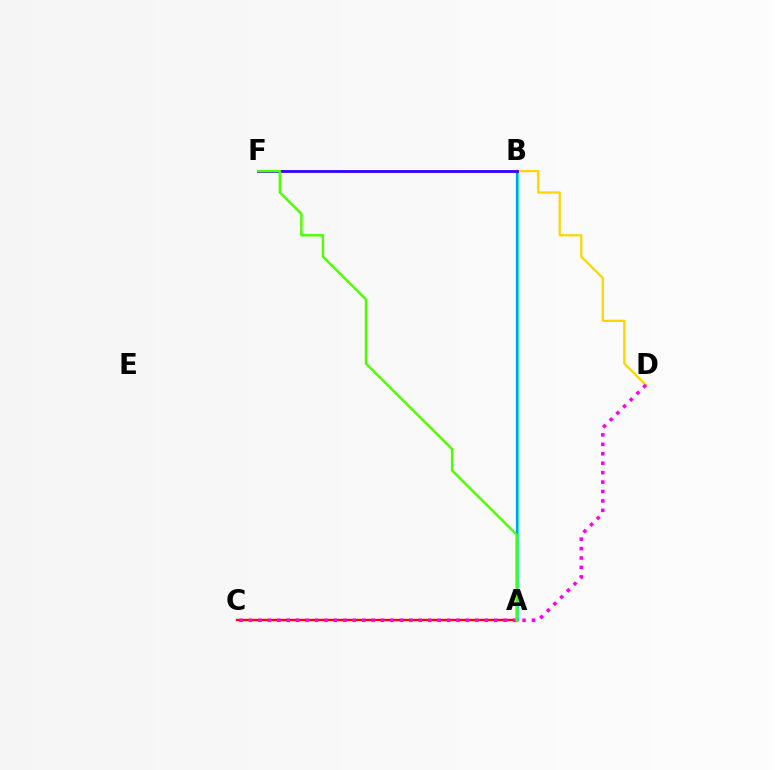{('A', 'B'): [{'color': '#00ff86', 'line_style': 'solid', 'thickness': 1.84}, {'color': '#009eff', 'line_style': 'solid', 'thickness': 1.62}], ('B', 'D'): [{'color': '#ffd500', 'line_style': 'solid', 'thickness': 1.62}], ('A', 'C'): [{'color': '#ff0000', 'line_style': 'solid', 'thickness': 1.69}], ('B', 'F'): [{'color': '#3700ff', 'line_style': 'solid', 'thickness': 2.03}], ('C', 'D'): [{'color': '#ff00ed', 'line_style': 'dotted', 'thickness': 2.56}], ('A', 'F'): [{'color': '#4fff00', 'line_style': 'solid', 'thickness': 1.76}]}